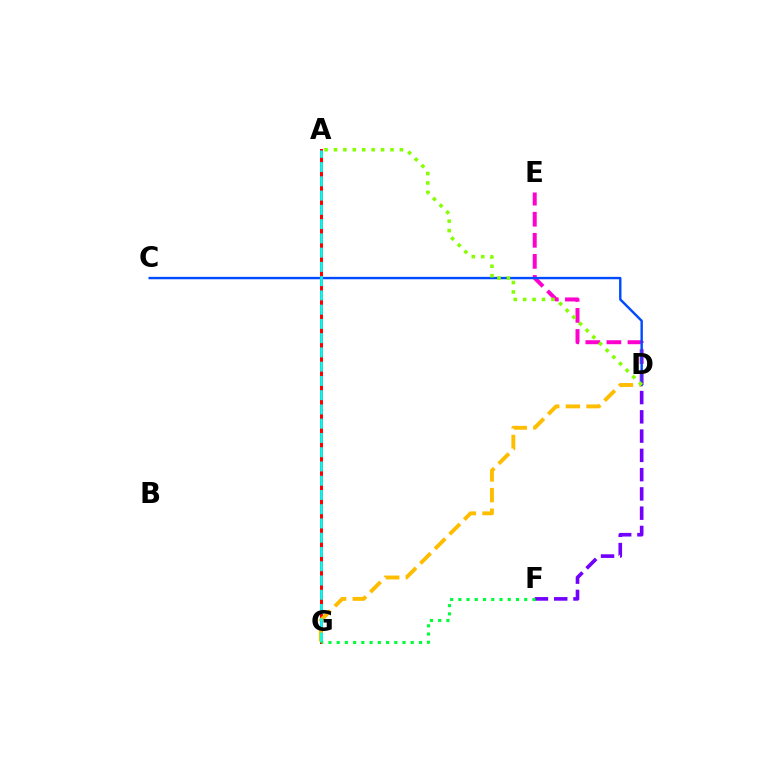{('A', 'G'): [{'color': '#ff0000', 'line_style': 'solid', 'thickness': 2.15}, {'color': '#00fff6', 'line_style': 'dashed', 'thickness': 1.94}], ('D', 'G'): [{'color': '#ffbd00', 'line_style': 'dashed', 'thickness': 2.81}], ('D', 'E'): [{'color': '#ff00cf', 'line_style': 'dashed', 'thickness': 2.86}], ('C', 'D'): [{'color': '#004bff', 'line_style': 'solid', 'thickness': 1.73}], ('D', 'F'): [{'color': '#7200ff', 'line_style': 'dashed', 'thickness': 2.62}], ('A', 'D'): [{'color': '#84ff00', 'line_style': 'dotted', 'thickness': 2.56}], ('F', 'G'): [{'color': '#00ff39', 'line_style': 'dotted', 'thickness': 2.24}]}